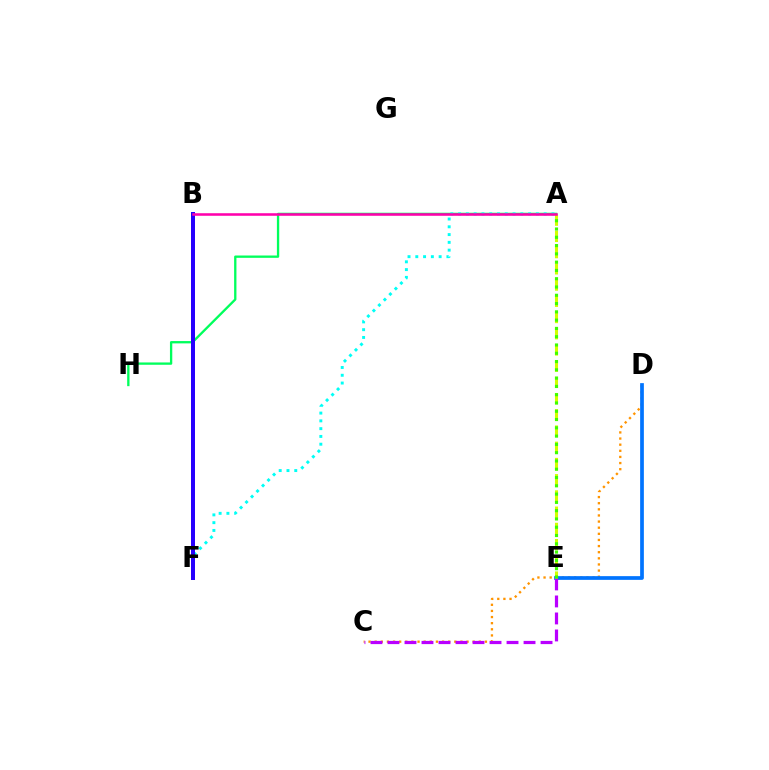{('C', 'D'): [{'color': '#ff9400', 'line_style': 'dotted', 'thickness': 1.66}], ('D', 'E'): [{'color': '#0074ff', 'line_style': 'solid', 'thickness': 2.68}], ('C', 'E'): [{'color': '#b900ff', 'line_style': 'dashed', 'thickness': 2.31}], ('A', 'E'): [{'color': '#d1ff00', 'line_style': 'dashed', 'thickness': 2.2}, {'color': '#3dff00', 'line_style': 'dotted', 'thickness': 2.25}], ('A', 'H'): [{'color': '#00ff5c', 'line_style': 'solid', 'thickness': 1.67}], ('A', 'F'): [{'color': '#00fff6', 'line_style': 'dotted', 'thickness': 2.11}], ('B', 'F'): [{'color': '#ff0000', 'line_style': 'solid', 'thickness': 2.64}, {'color': '#2500ff', 'line_style': 'solid', 'thickness': 2.86}], ('A', 'B'): [{'color': '#ff00ac', 'line_style': 'solid', 'thickness': 1.84}]}